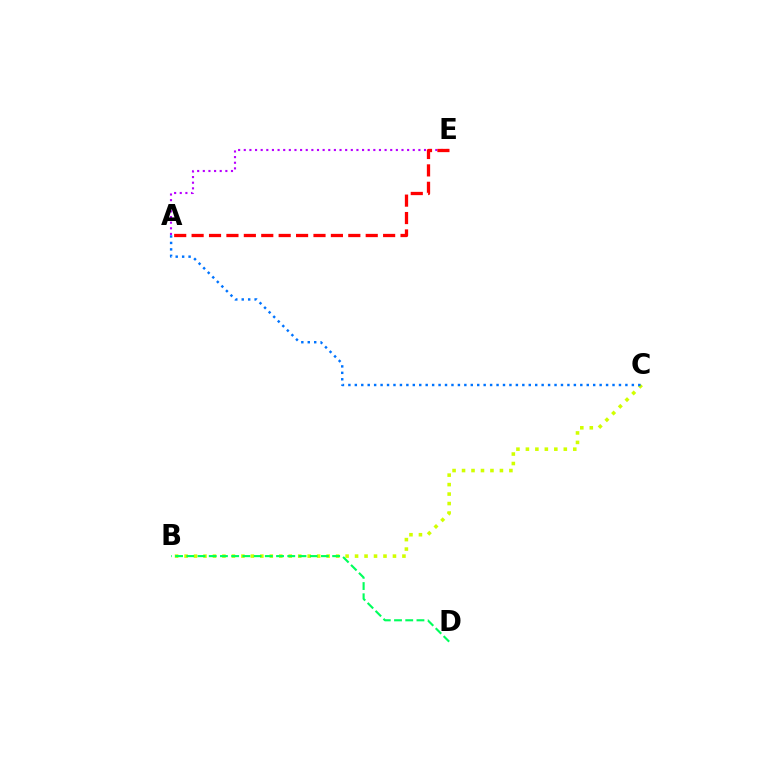{('B', 'C'): [{'color': '#d1ff00', 'line_style': 'dotted', 'thickness': 2.57}], ('A', 'E'): [{'color': '#b900ff', 'line_style': 'dotted', 'thickness': 1.53}, {'color': '#ff0000', 'line_style': 'dashed', 'thickness': 2.37}], ('B', 'D'): [{'color': '#00ff5c', 'line_style': 'dashed', 'thickness': 1.52}], ('A', 'C'): [{'color': '#0074ff', 'line_style': 'dotted', 'thickness': 1.75}]}